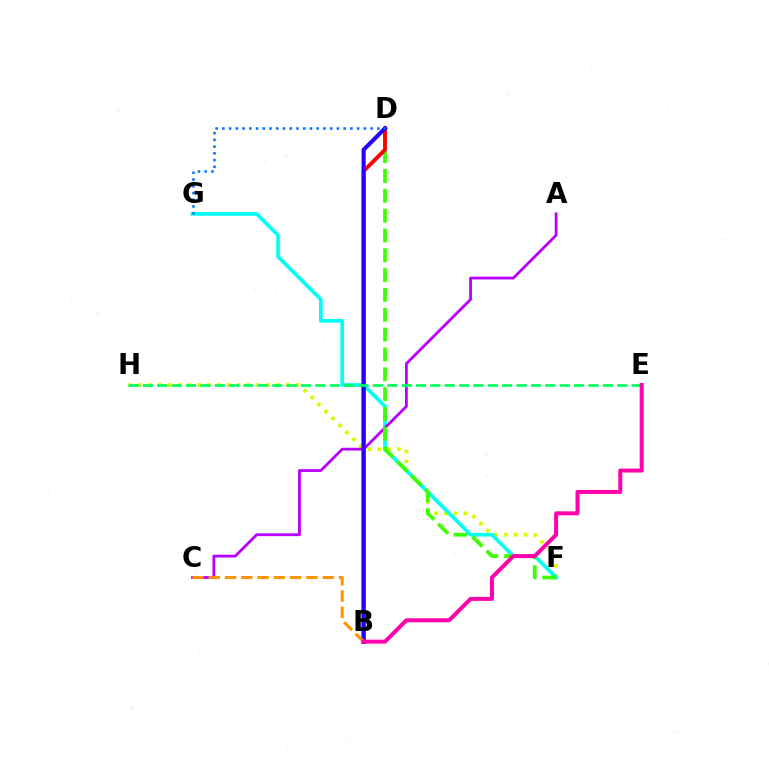{('F', 'H'): [{'color': '#d1ff00', 'line_style': 'dotted', 'thickness': 2.67}], ('F', 'G'): [{'color': '#00fff6', 'line_style': 'solid', 'thickness': 2.64}], ('A', 'C'): [{'color': '#b900ff', 'line_style': 'solid', 'thickness': 2.02}], ('D', 'F'): [{'color': '#3dff00', 'line_style': 'dashed', 'thickness': 2.69}], ('B', 'D'): [{'color': '#ff0000', 'line_style': 'solid', 'thickness': 2.77}, {'color': '#2500ff', 'line_style': 'solid', 'thickness': 2.95}], ('E', 'H'): [{'color': '#00ff5c', 'line_style': 'dashed', 'thickness': 1.95}], ('B', 'C'): [{'color': '#ff9400', 'line_style': 'dashed', 'thickness': 2.21}], ('D', 'G'): [{'color': '#0074ff', 'line_style': 'dotted', 'thickness': 1.83}], ('B', 'E'): [{'color': '#ff00ac', 'line_style': 'solid', 'thickness': 2.85}]}